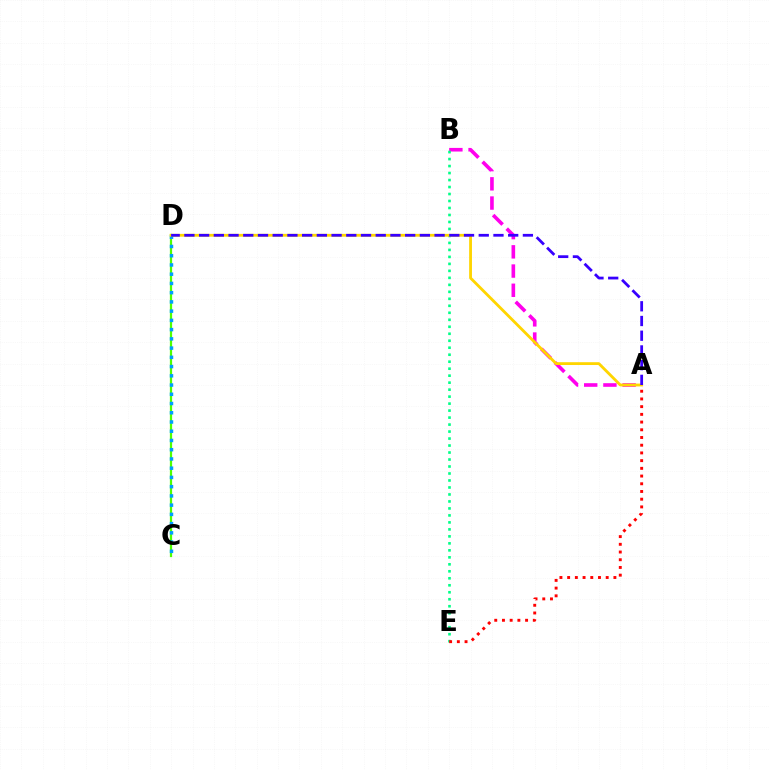{('A', 'B'): [{'color': '#ff00ed', 'line_style': 'dashed', 'thickness': 2.61}], ('C', 'D'): [{'color': '#4fff00', 'line_style': 'solid', 'thickness': 1.61}, {'color': '#009eff', 'line_style': 'dotted', 'thickness': 2.51}], ('B', 'E'): [{'color': '#00ff86', 'line_style': 'dotted', 'thickness': 1.9}], ('A', 'D'): [{'color': '#ffd500', 'line_style': 'solid', 'thickness': 2.03}, {'color': '#3700ff', 'line_style': 'dashed', 'thickness': 2.0}], ('A', 'E'): [{'color': '#ff0000', 'line_style': 'dotted', 'thickness': 2.1}]}